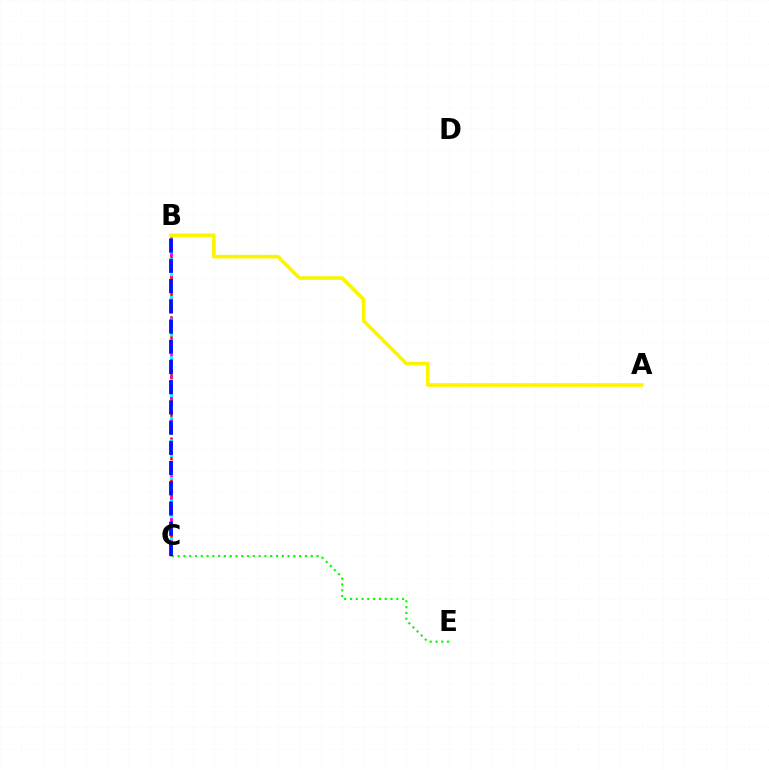{('B', 'C'): [{'color': '#ff0000', 'line_style': 'dashed', 'thickness': 1.83}, {'color': '#ee00ff', 'line_style': 'dotted', 'thickness': 1.94}, {'color': '#00fff6', 'line_style': 'dotted', 'thickness': 2.05}, {'color': '#0010ff', 'line_style': 'dashed', 'thickness': 2.75}], ('C', 'E'): [{'color': '#08ff00', 'line_style': 'dotted', 'thickness': 1.57}], ('A', 'B'): [{'color': '#fcf500', 'line_style': 'solid', 'thickness': 2.61}]}